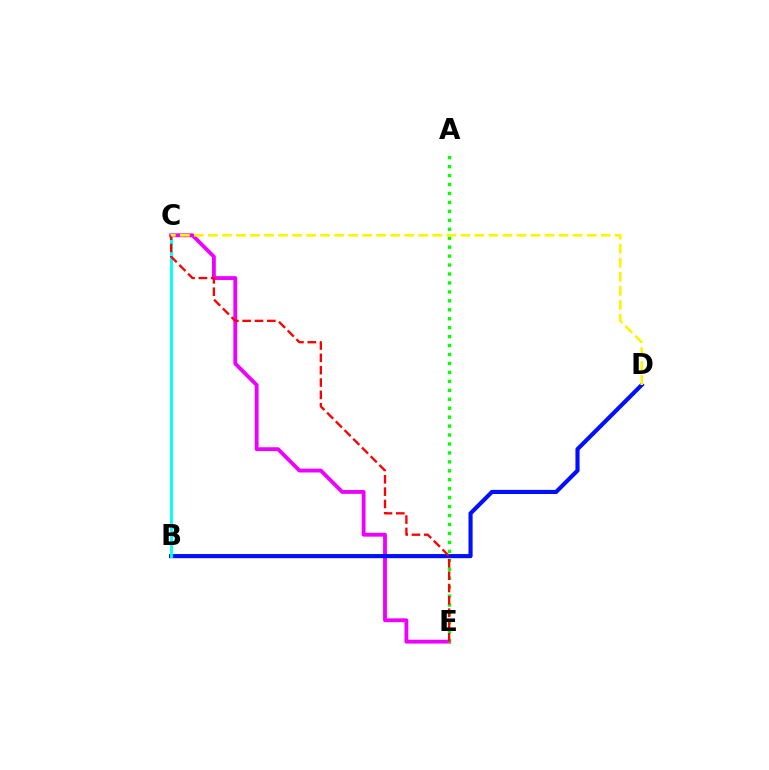{('C', 'E'): [{'color': '#ee00ff', 'line_style': 'solid', 'thickness': 2.76}, {'color': '#ff0000', 'line_style': 'dashed', 'thickness': 1.68}], ('B', 'D'): [{'color': '#0010ff', 'line_style': 'solid', 'thickness': 2.97}], ('A', 'E'): [{'color': '#08ff00', 'line_style': 'dotted', 'thickness': 2.43}], ('B', 'C'): [{'color': '#00fff6', 'line_style': 'solid', 'thickness': 2.05}], ('C', 'D'): [{'color': '#fcf500', 'line_style': 'dashed', 'thickness': 1.91}]}